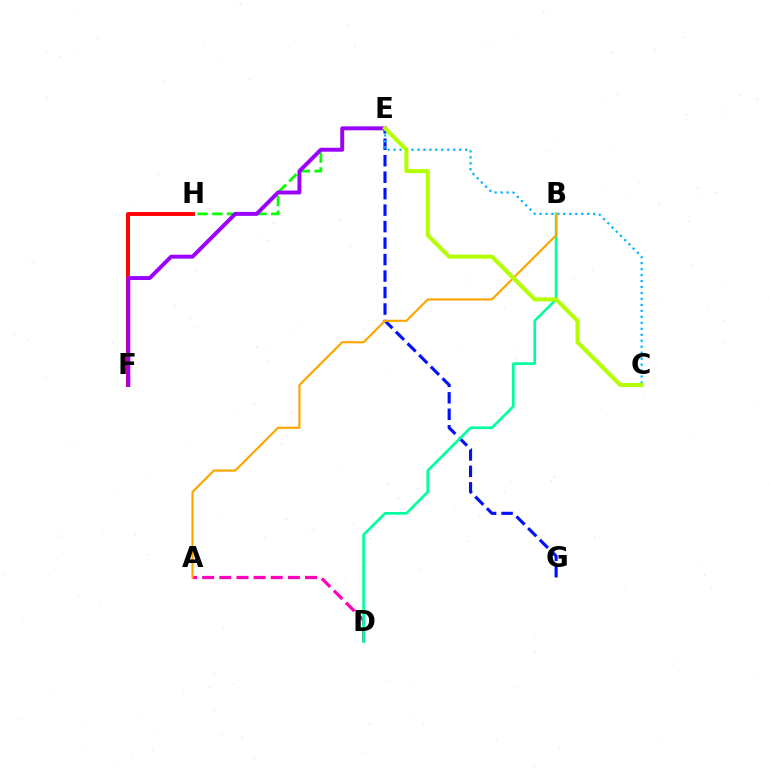{('E', 'H'): [{'color': '#08ff00', 'line_style': 'dashed', 'thickness': 2.0}], ('A', 'D'): [{'color': '#ff00bd', 'line_style': 'dashed', 'thickness': 2.33}], ('F', 'H'): [{'color': '#ff0000', 'line_style': 'solid', 'thickness': 2.8}], ('E', 'F'): [{'color': '#9b00ff', 'line_style': 'solid', 'thickness': 2.83}], ('E', 'G'): [{'color': '#0010ff', 'line_style': 'dashed', 'thickness': 2.24}], ('C', 'E'): [{'color': '#00b5ff', 'line_style': 'dotted', 'thickness': 1.62}, {'color': '#b3ff00', 'line_style': 'solid', 'thickness': 2.91}], ('B', 'D'): [{'color': '#00ff9d', 'line_style': 'solid', 'thickness': 1.92}], ('A', 'B'): [{'color': '#ffa500', 'line_style': 'solid', 'thickness': 1.57}]}